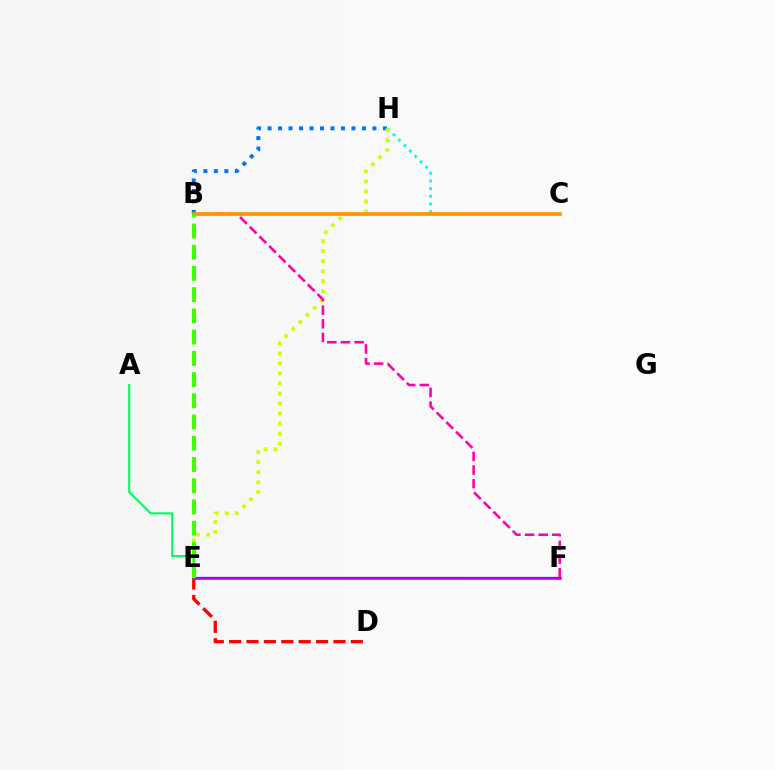{('D', 'E'): [{'color': '#ff0000', 'line_style': 'dashed', 'thickness': 2.36}], ('E', 'F'): [{'color': '#2500ff', 'line_style': 'solid', 'thickness': 1.62}, {'color': '#b900ff', 'line_style': 'solid', 'thickness': 1.81}], ('B', 'H'): [{'color': '#0074ff', 'line_style': 'dotted', 'thickness': 2.85}], ('C', 'H'): [{'color': '#00fff6', 'line_style': 'dotted', 'thickness': 2.08}], ('E', 'H'): [{'color': '#d1ff00', 'line_style': 'dotted', 'thickness': 2.72}], ('B', 'F'): [{'color': '#ff00ac', 'line_style': 'dashed', 'thickness': 1.85}], ('A', 'E'): [{'color': '#00ff5c', 'line_style': 'solid', 'thickness': 1.53}], ('B', 'C'): [{'color': '#ff9400', 'line_style': 'solid', 'thickness': 2.67}], ('B', 'E'): [{'color': '#3dff00', 'line_style': 'dashed', 'thickness': 2.88}]}